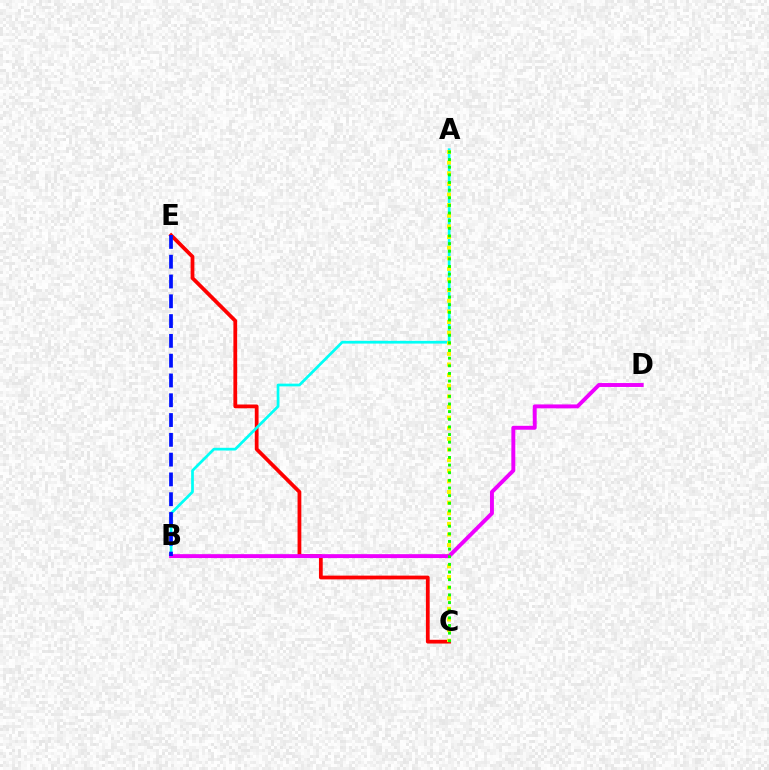{('C', 'E'): [{'color': '#ff0000', 'line_style': 'solid', 'thickness': 2.71}], ('A', 'B'): [{'color': '#00fff6', 'line_style': 'solid', 'thickness': 1.96}], ('A', 'C'): [{'color': '#fcf500', 'line_style': 'dotted', 'thickness': 2.89}, {'color': '#08ff00', 'line_style': 'dotted', 'thickness': 2.08}], ('B', 'D'): [{'color': '#ee00ff', 'line_style': 'solid', 'thickness': 2.82}], ('B', 'E'): [{'color': '#0010ff', 'line_style': 'dashed', 'thickness': 2.69}]}